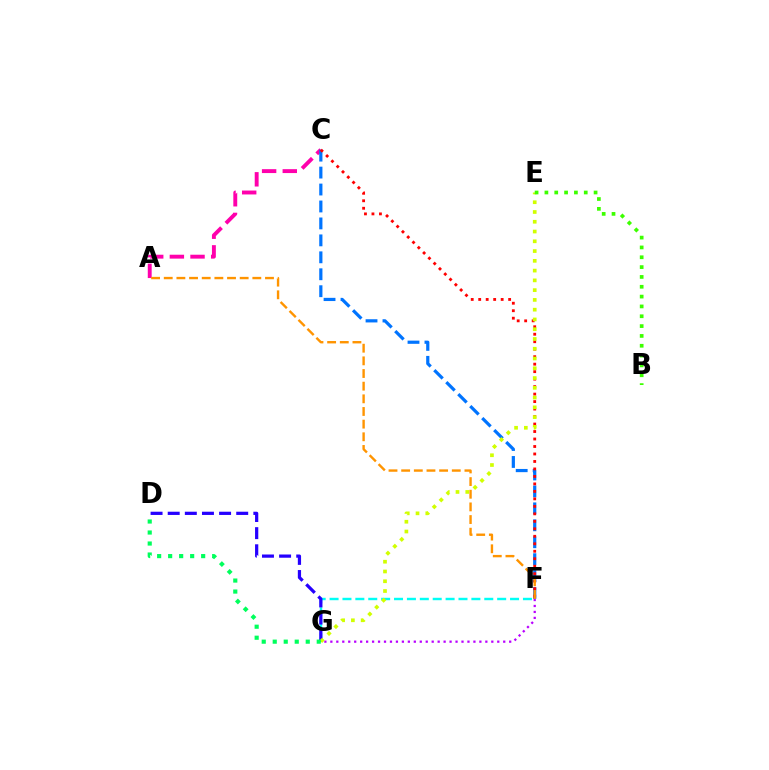{('F', 'G'): [{'color': '#00fff6', 'line_style': 'dashed', 'thickness': 1.75}, {'color': '#b900ff', 'line_style': 'dotted', 'thickness': 1.62}], ('A', 'C'): [{'color': '#ff00ac', 'line_style': 'dashed', 'thickness': 2.81}], ('D', 'G'): [{'color': '#2500ff', 'line_style': 'dashed', 'thickness': 2.33}, {'color': '#00ff5c', 'line_style': 'dotted', 'thickness': 2.99}], ('C', 'F'): [{'color': '#0074ff', 'line_style': 'dashed', 'thickness': 2.3}, {'color': '#ff0000', 'line_style': 'dotted', 'thickness': 2.03}], ('A', 'F'): [{'color': '#ff9400', 'line_style': 'dashed', 'thickness': 1.72}], ('E', 'G'): [{'color': '#d1ff00', 'line_style': 'dotted', 'thickness': 2.65}], ('B', 'E'): [{'color': '#3dff00', 'line_style': 'dotted', 'thickness': 2.67}]}